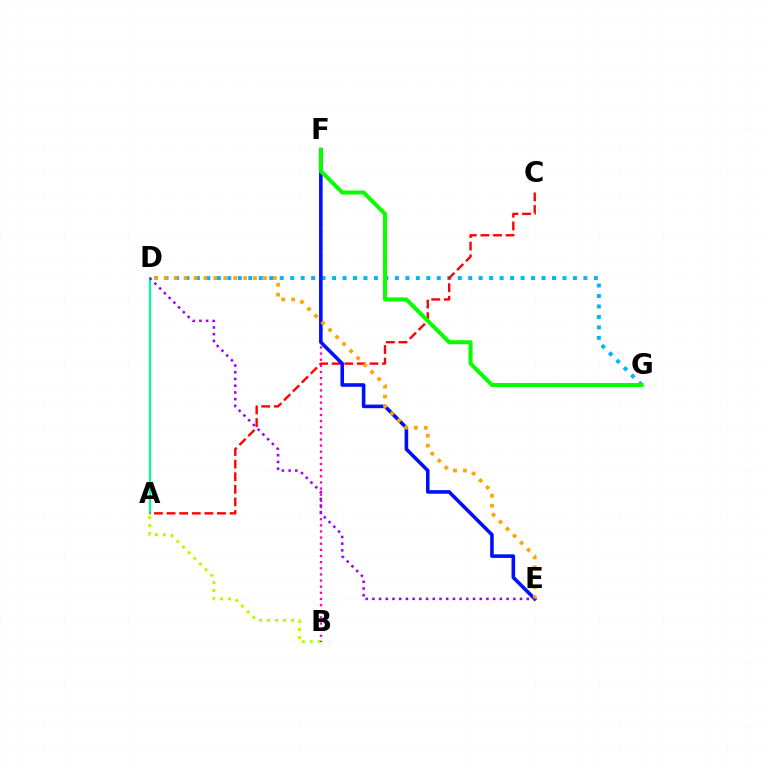{('A', 'B'): [{'color': '#b3ff00', 'line_style': 'dotted', 'thickness': 2.17}], ('D', 'G'): [{'color': '#00b5ff', 'line_style': 'dotted', 'thickness': 2.85}], ('B', 'F'): [{'color': '#ff00bd', 'line_style': 'dotted', 'thickness': 1.67}], ('A', 'D'): [{'color': '#00ff9d', 'line_style': 'solid', 'thickness': 1.61}], ('A', 'C'): [{'color': '#ff0000', 'line_style': 'dashed', 'thickness': 1.71}], ('E', 'F'): [{'color': '#0010ff', 'line_style': 'solid', 'thickness': 2.58}], ('D', 'E'): [{'color': '#ffa500', 'line_style': 'dotted', 'thickness': 2.69}, {'color': '#9b00ff', 'line_style': 'dotted', 'thickness': 1.82}], ('F', 'G'): [{'color': '#08ff00', 'line_style': 'solid', 'thickness': 2.91}]}